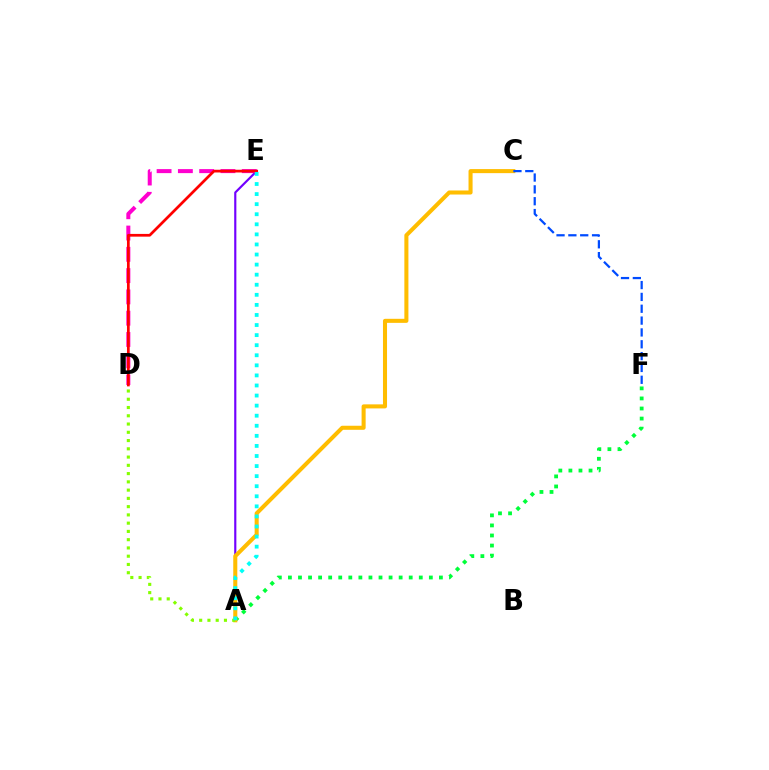{('A', 'E'): [{'color': '#7200ff', 'line_style': 'solid', 'thickness': 1.56}, {'color': '#00fff6', 'line_style': 'dotted', 'thickness': 2.74}], ('A', 'F'): [{'color': '#00ff39', 'line_style': 'dotted', 'thickness': 2.73}], ('A', 'C'): [{'color': '#ffbd00', 'line_style': 'solid', 'thickness': 2.92}], ('D', 'E'): [{'color': '#ff00cf', 'line_style': 'dashed', 'thickness': 2.89}, {'color': '#ff0000', 'line_style': 'solid', 'thickness': 1.97}], ('C', 'F'): [{'color': '#004bff', 'line_style': 'dashed', 'thickness': 1.61}], ('A', 'D'): [{'color': '#84ff00', 'line_style': 'dotted', 'thickness': 2.24}]}